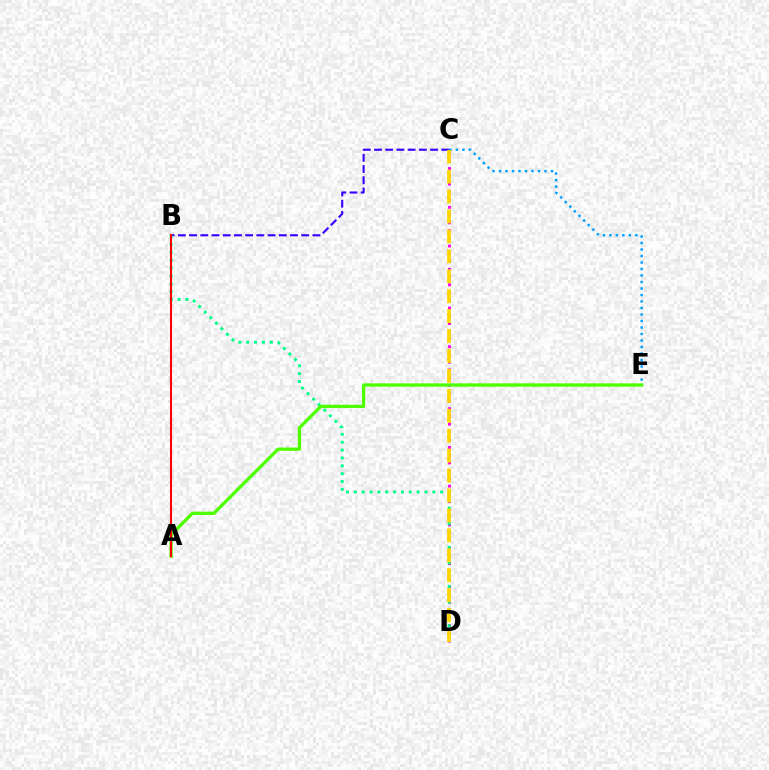{('C', 'D'): [{'color': '#ff00ed', 'line_style': 'dotted', 'thickness': 2.1}, {'color': '#ffd500', 'line_style': 'dashed', 'thickness': 2.71}], ('C', 'E'): [{'color': '#009eff', 'line_style': 'dotted', 'thickness': 1.77}], ('B', 'C'): [{'color': '#3700ff', 'line_style': 'dashed', 'thickness': 1.52}], ('B', 'D'): [{'color': '#00ff86', 'line_style': 'dotted', 'thickness': 2.13}], ('A', 'E'): [{'color': '#4fff00', 'line_style': 'solid', 'thickness': 2.37}], ('A', 'B'): [{'color': '#ff0000', 'line_style': 'solid', 'thickness': 1.5}]}